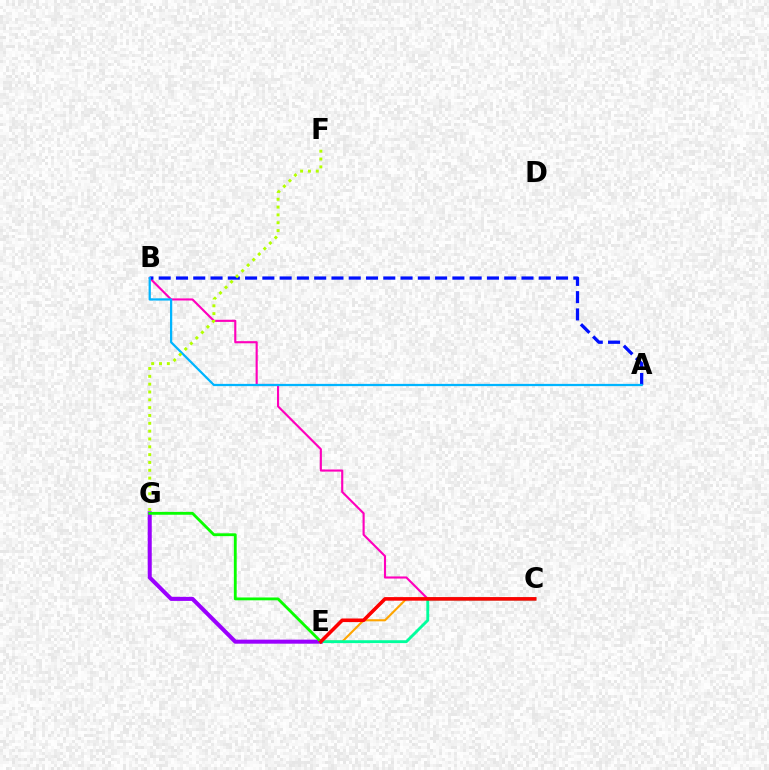{('B', 'C'): [{'color': '#ff00bd', 'line_style': 'solid', 'thickness': 1.54}], ('E', 'G'): [{'color': '#9b00ff', 'line_style': 'solid', 'thickness': 2.91}, {'color': '#08ff00', 'line_style': 'solid', 'thickness': 2.04}], ('C', 'E'): [{'color': '#ffa500', 'line_style': 'solid', 'thickness': 1.52}, {'color': '#00ff9d', 'line_style': 'solid', 'thickness': 2.06}, {'color': '#ff0000', 'line_style': 'solid', 'thickness': 2.57}], ('A', 'B'): [{'color': '#0010ff', 'line_style': 'dashed', 'thickness': 2.35}, {'color': '#00b5ff', 'line_style': 'solid', 'thickness': 1.62}], ('F', 'G'): [{'color': '#b3ff00', 'line_style': 'dotted', 'thickness': 2.13}]}